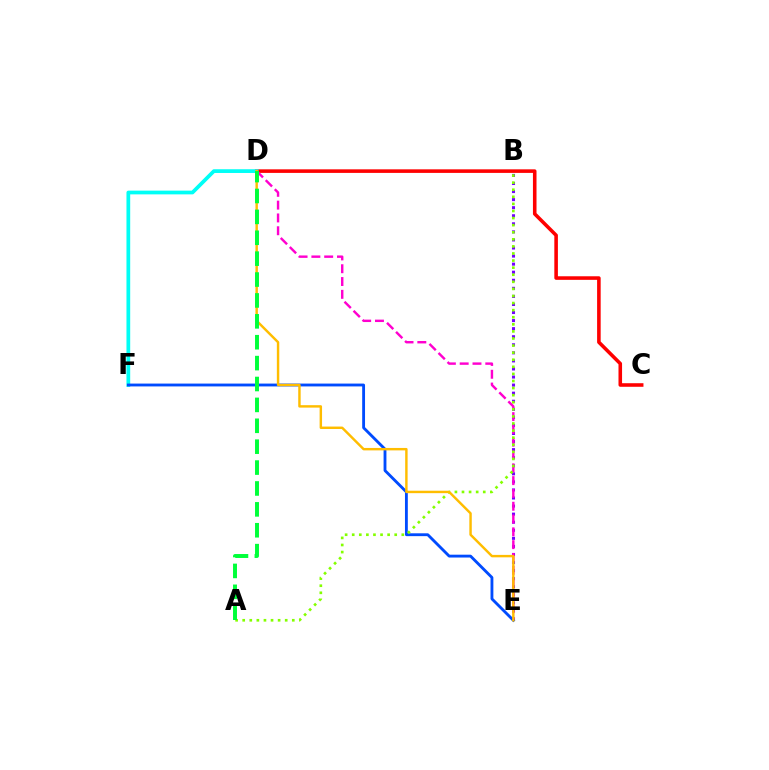{('C', 'D'): [{'color': '#ff0000', 'line_style': 'solid', 'thickness': 2.57}], ('B', 'E'): [{'color': '#7200ff', 'line_style': 'dotted', 'thickness': 2.19}], ('D', 'F'): [{'color': '#00fff6', 'line_style': 'solid', 'thickness': 2.69}], ('D', 'E'): [{'color': '#ff00cf', 'line_style': 'dashed', 'thickness': 1.74}, {'color': '#ffbd00', 'line_style': 'solid', 'thickness': 1.75}], ('E', 'F'): [{'color': '#004bff', 'line_style': 'solid', 'thickness': 2.05}], ('A', 'B'): [{'color': '#84ff00', 'line_style': 'dotted', 'thickness': 1.92}], ('A', 'D'): [{'color': '#00ff39', 'line_style': 'dashed', 'thickness': 2.84}]}